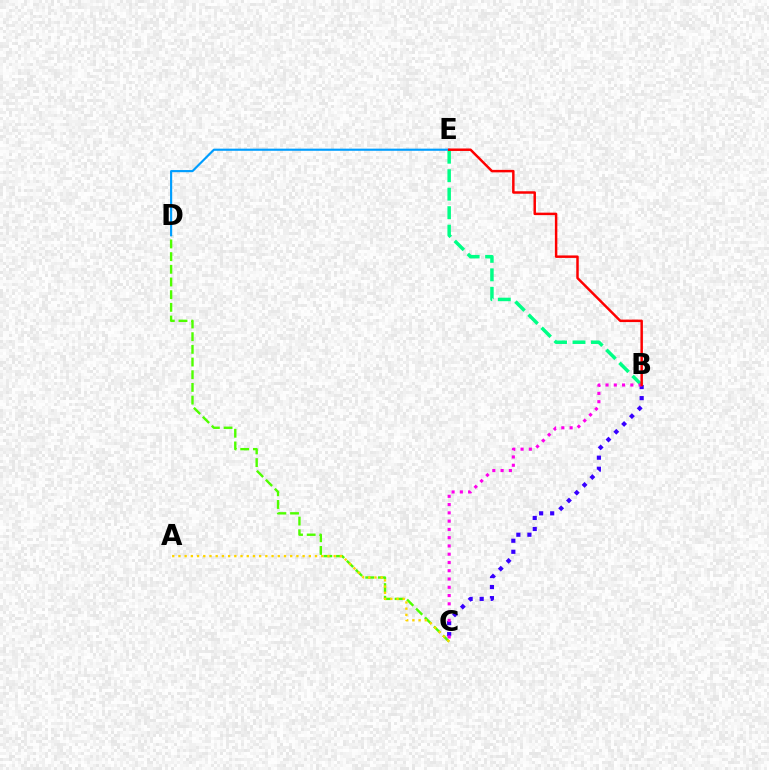{('C', 'D'): [{'color': '#4fff00', 'line_style': 'dashed', 'thickness': 1.72}], ('D', 'E'): [{'color': '#009eff', 'line_style': 'solid', 'thickness': 1.55}], ('A', 'C'): [{'color': '#ffd500', 'line_style': 'dotted', 'thickness': 1.69}], ('B', 'E'): [{'color': '#00ff86', 'line_style': 'dashed', 'thickness': 2.51}, {'color': '#ff0000', 'line_style': 'solid', 'thickness': 1.78}], ('B', 'C'): [{'color': '#3700ff', 'line_style': 'dotted', 'thickness': 3.0}, {'color': '#ff00ed', 'line_style': 'dotted', 'thickness': 2.25}]}